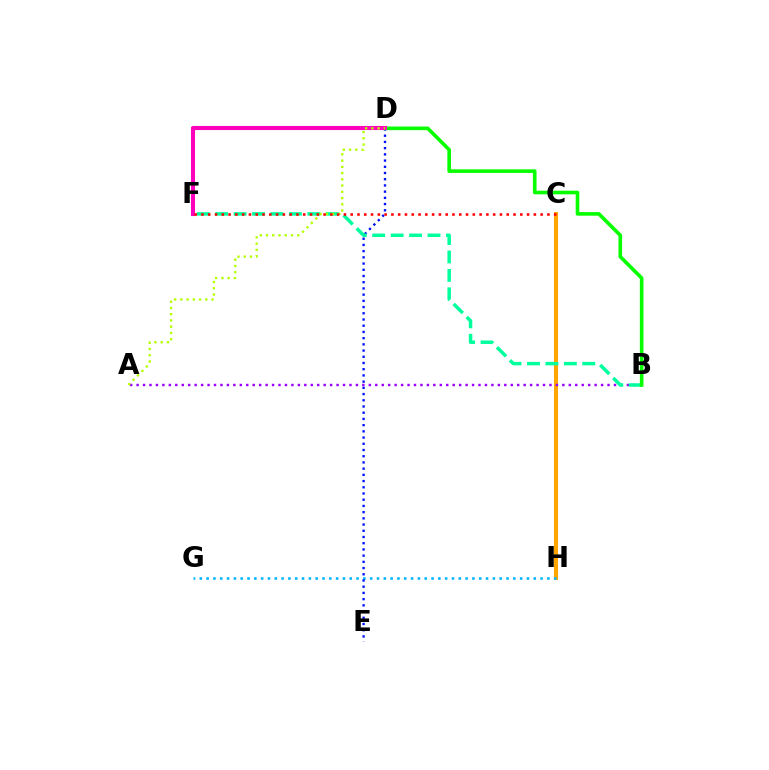{('C', 'H'): [{'color': '#ffa500', 'line_style': 'solid', 'thickness': 2.93}], ('G', 'H'): [{'color': '#00b5ff', 'line_style': 'dotted', 'thickness': 1.85}], ('D', 'E'): [{'color': '#0010ff', 'line_style': 'dotted', 'thickness': 1.69}], ('A', 'B'): [{'color': '#9b00ff', 'line_style': 'dotted', 'thickness': 1.75}], ('B', 'F'): [{'color': '#00ff9d', 'line_style': 'dashed', 'thickness': 2.5}], ('B', 'D'): [{'color': '#08ff00', 'line_style': 'solid', 'thickness': 2.61}], ('D', 'F'): [{'color': '#ff00bd', 'line_style': 'solid', 'thickness': 2.94}], ('A', 'D'): [{'color': '#b3ff00', 'line_style': 'dotted', 'thickness': 1.7}], ('C', 'F'): [{'color': '#ff0000', 'line_style': 'dotted', 'thickness': 1.84}]}